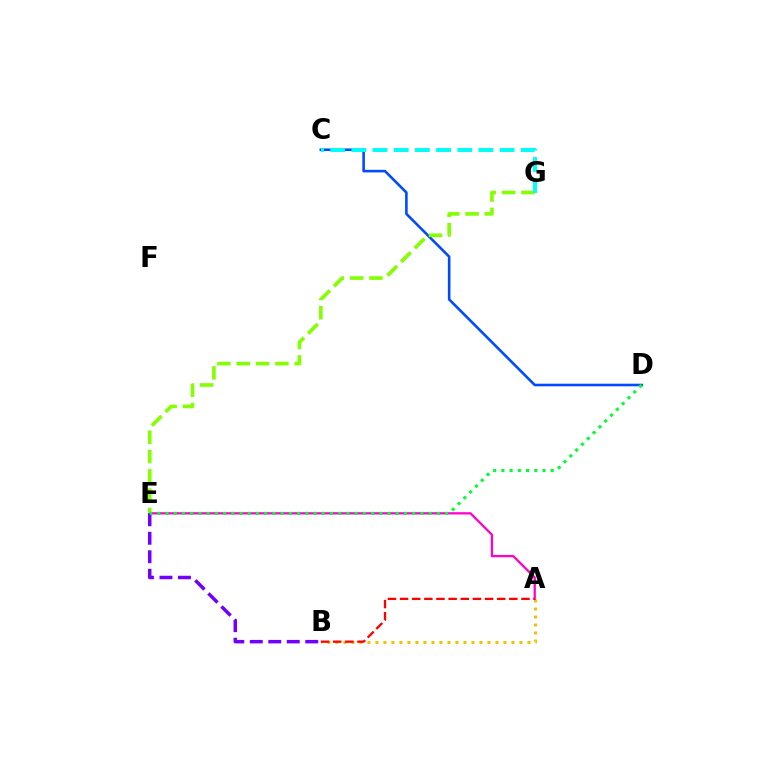{('C', 'D'): [{'color': '#004bff', 'line_style': 'solid', 'thickness': 1.87}], ('A', 'B'): [{'color': '#ffbd00', 'line_style': 'dotted', 'thickness': 2.17}, {'color': '#ff0000', 'line_style': 'dashed', 'thickness': 1.65}], ('A', 'E'): [{'color': '#ff00cf', 'line_style': 'solid', 'thickness': 1.64}], ('E', 'G'): [{'color': '#84ff00', 'line_style': 'dashed', 'thickness': 2.62}], ('C', 'G'): [{'color': '#00fff6', 'line_style': 'dashed', 'thickness': 2.88}], ('B', 'E'): [{'color': '#7200ff', 'line_style': 'dashed', 'thickness': 2.51}], ('D', 'E'): [{'color': '#00ff39', 'line_style': 'dotted', 'thickness': 2.23}]}